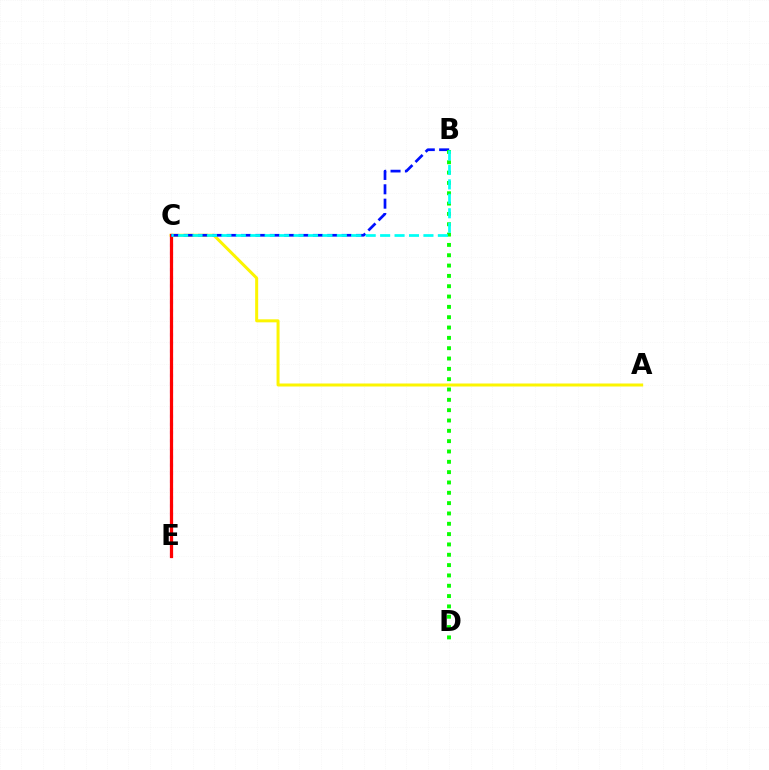{('C', 'E'): [{'color': '#ee00ff', 'line_style': 'dotted', 'thickness': 2.21}, {'color': '#ff0000', 'line_style': 'solid', 'thickness': 2.32}], ('A', 'C'): [{'color': '#fcf500', 'line_style': 'solid', 'thickness': 2.16}], ('B', 'C'): [{'color': '#0010ff', 'line_style': 'dashed', 'thickness': 1.95}, {'color': '#00fff6', 'line_style': 'dashed', 'thickness': 1.96}], ('B', 'D'): [{'color': '#08ff00', 'line_style': 'dotted', 'thickness': 2.81}]}